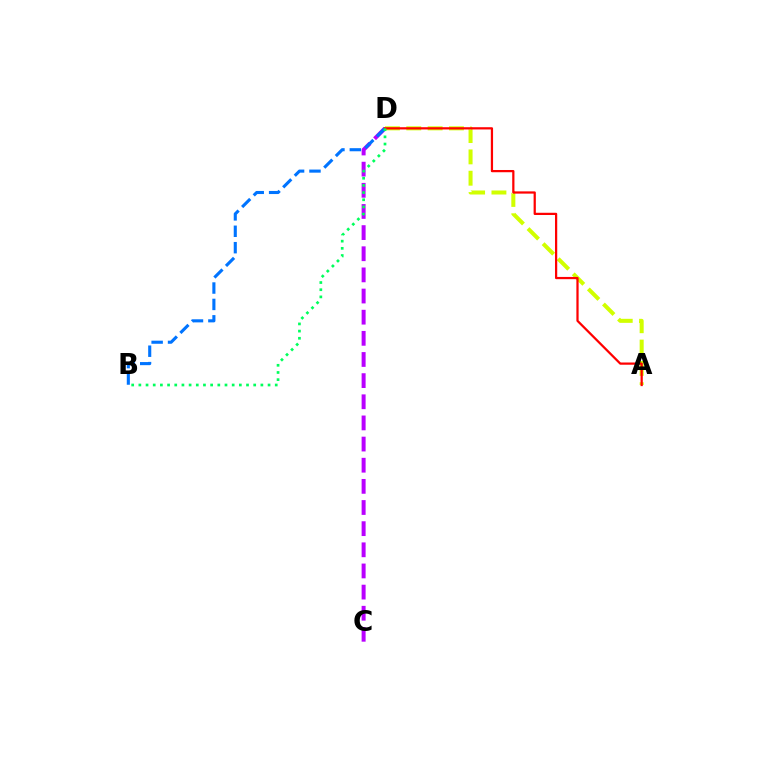{('A', 'D'): [{'color': '#d1ff00', 'line_style': 'dashed', 'thickness': 2.9}, {'color': '#ff0000', 'line_style': 'solid', 'thickness': 1.61}], ('C', 'D'): [{'color': '#b900ff', 'line_style': 'dashed', 'thickness': 2.87}], ('B', 'D'): [{'color': '#0074ff', 'line_style': 'dashed', 'thickness': 2.23}, {'color': '#00ff5c', 'line_style': 'dotted', 'thickness': 1.95}]}